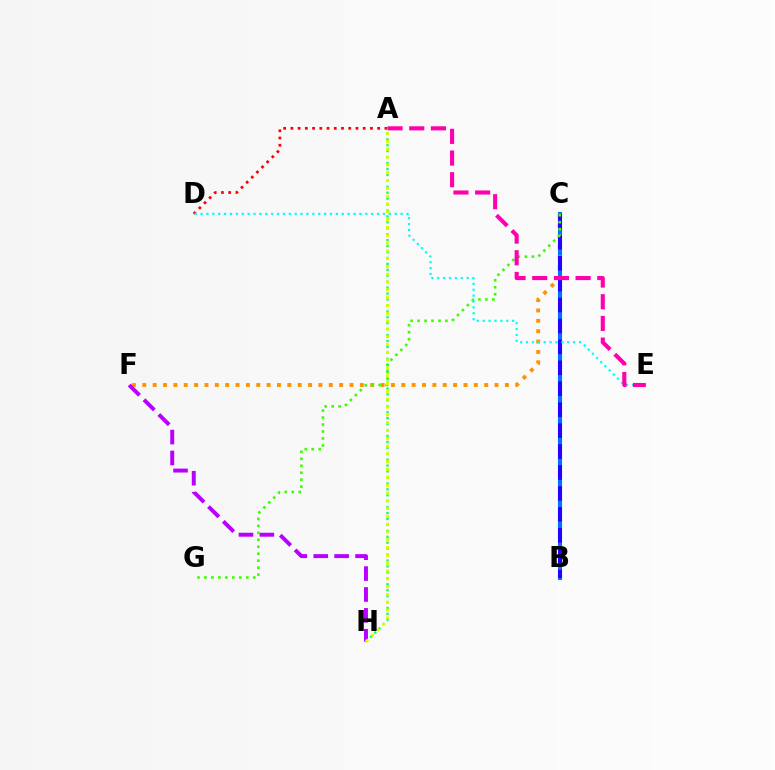{('B', 'C'): [{'color': '#0074ff', 'line_style': 'solid', 'thickness': 2.96}, {'color': '#2500ff', 'line_style': 'dashed', 'thickness': 2.84}], ('A', 'D'): [{'color': '#ff0000', 'line_style': 'dotted', 'thickness': 1.96}], ('C', 'F'): [{'color': '#ff9400', 'line_style': 'dotted', 'thickness': 2.81}], ('C', 'G'): [{'color': '#3dff00', 'line_style': 'dotted', 'thickness': 1.89}], ('D', 'E'): [{'color': '#00fff6', 'line_style': 'dotted', 'thickness': 1.6}], ('A', 'E'): [{'color': '#ff00ac', 'line_style': 'dashed', 'thickness': 2.95}], ('F', 'H'): [{'color': '#b900ff', 'line_style': 'dashed', 'thickness': 2.84}], ('A', 'H'): [{'color': '#00ff5c', 'line_style': 'dotted', 'thickness': 1.61}, {'color': '#d1ff00', 'line_style': 'dotted', 'thickness': 2.12}]}